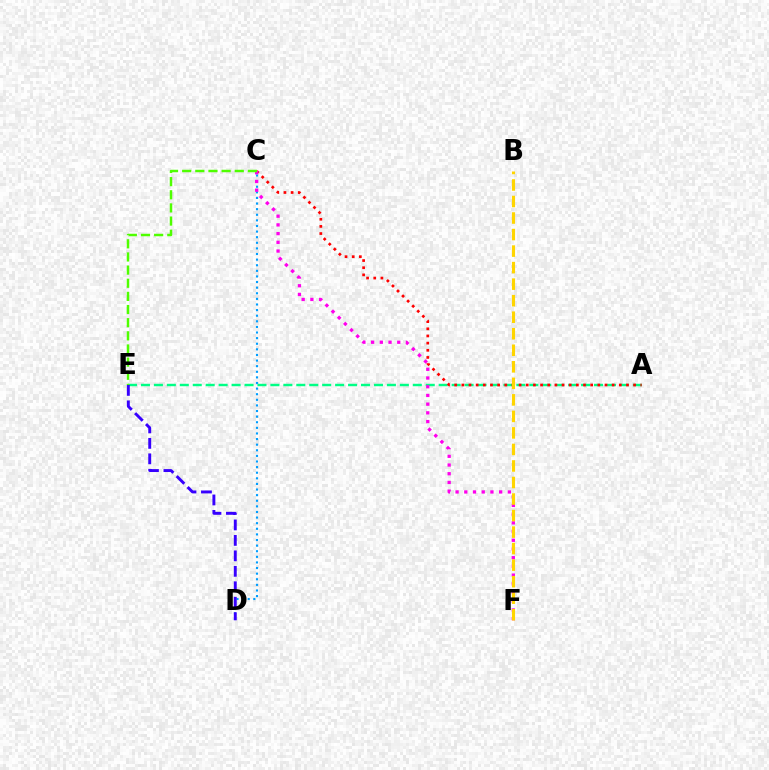{('C', 'D'): [{'color': '#009eff', 'line_style': 'dotted', 'thickness': 1.52}], ('A', 'E'): [{'color': '#00ff86', 'line_style': 'dashed', 'thickness': 1.76}], ('D', 'E'): [{'color': '#3700ff', 'line_style': 'dashed', 'thickness': 2.1}], ('A', 'C'): [{'color': '#ff0000', 'line_style': 'dotted', 'thickness': 1.94}], ('C', 'F'): [{'color': '#ff00ed', 'line_style': 'dotted', 'thickness': 2.37}], ('C', 'E'): [{'color': '#4fff00', 'line_style': 'dashed', 'thickness': 1.79}], ('B', 'F'): [{'color': '#ffd500', 'line_style': 'dashed', 'thickness': 2.25}]}